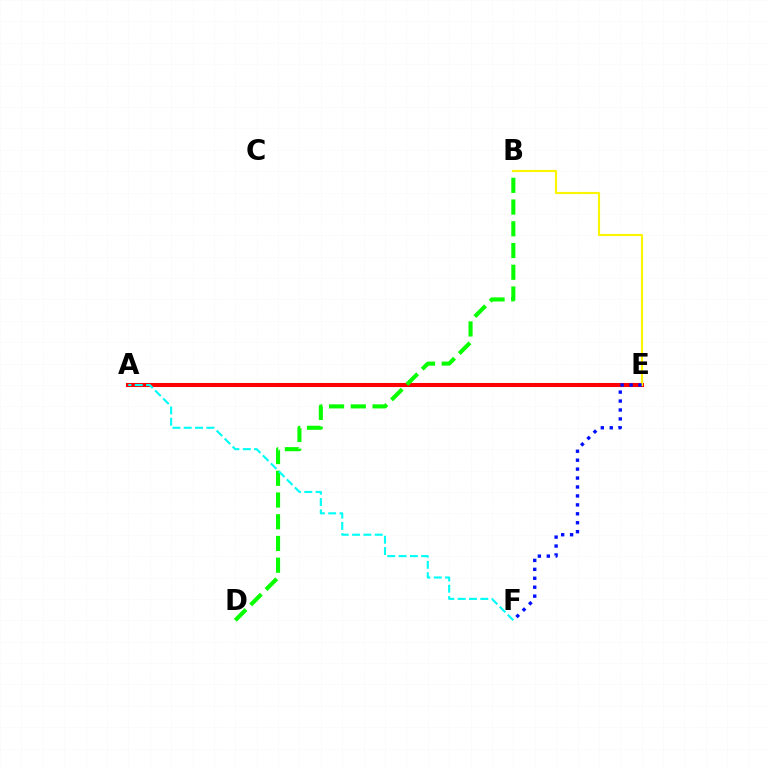{('A', 'E'): [{'color': '#ee00ff', 'line_style': 'dotted', 'thickness': 1.56}, {'color': '#ff0000', 'line_style': 'solid', 'thickness': 2.93}], ('B', 'E'): [{'color': '#fcf500', 'line_style': 'solid', 'thickness': 1.55}], ('B', 'D'): [{'color': '#08ff00', 'line_style': 'dashed', 'thickness': 2.95}], ('A', 'F'): [{'color': '#00fff6', 'line_style': 'dashed', 'thickness': 1.54}], ('E', 'F'): [{'color': '#0010ff', 'line_style': 'dotted', 'thickness': 2.43}]}